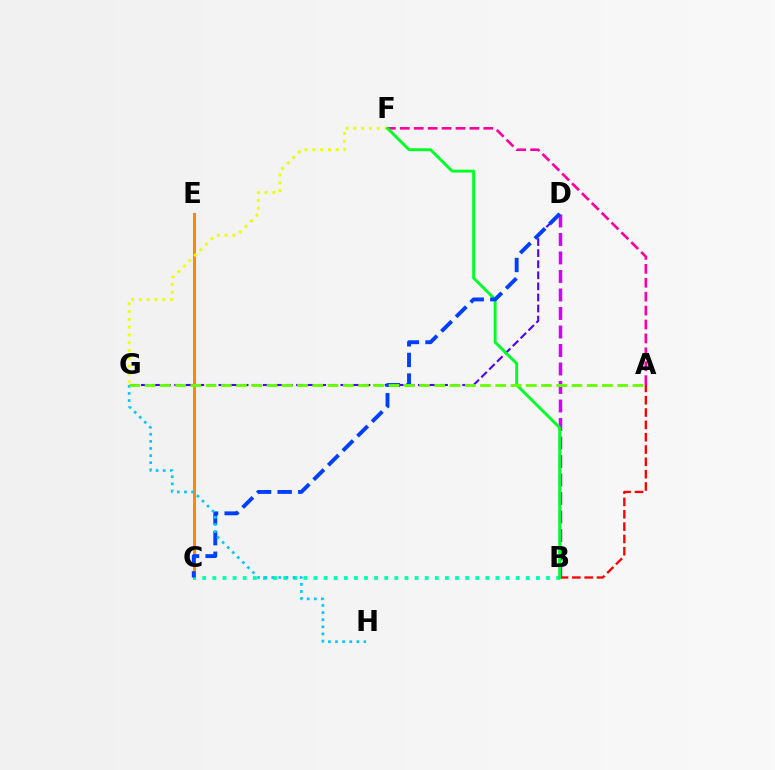{('C', 'E'): [{'color': '#ff8800', 'line_style': 'solid', 'thickness': 2.16}], ('B', 'C'): [{'color': '#00ffaf', 'line_style': 'dotted', 'thickness': 2.75}], ('B', 'D'): [{'color': '#d600ff', 'line_style': 'dashed', 'thickness': 2.51}], ('A', 'B'): [{'color': '#ff0000', 'line_style': 'dashed', 'thickness': 1.67}], ('D', 'G'): [{'color': '#4f00ff', 'line_style': 'dashed', 'thickness': 1.51}], ('A', 'F'): [{'color': '#ff00a0', 'line_style': 'dashed', 'thickness': 1.89}], ('F', 'G'): [{'color': '#eeff00', 'line_style': 'dotted', 'thickness': 2.12}], ('B', 'F'): [{'color': '#00ff27', 'line_style': 'solid', 'thickness': 2.08}], ('C', 'D'): [{'color': '#003fff', 'line_style': 'dashed', 'thickness': 2.8}], ('G', 'H'): [{'color': '#00c7ff', 'line_style': 'dotted', 'thickness': 1.93}], ('A', 'G'): [{'color': '#66ff00', 'line_style': 'dashed', 'thickness': 2.07}]}